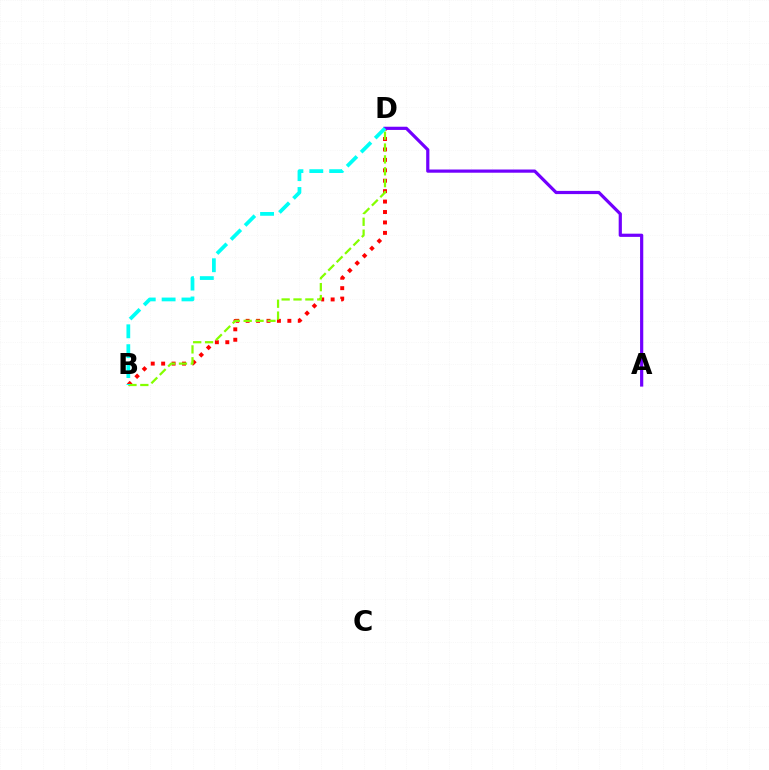{('B', 'D'): [{'color': '#ff0000', 'line_style': 'dotted', 'thickness': 2.83}, {'color': '#84ff00', 'line_style': 'dashed', 'thickness': 1.61}, {'color': '#00fff6', 'line_style': 'dashed', 'thickness': 2.7}], ('A', 'D'): [{'color': '#7200ff', 'line_style': 'solid', 'thickness': 2.3}]}